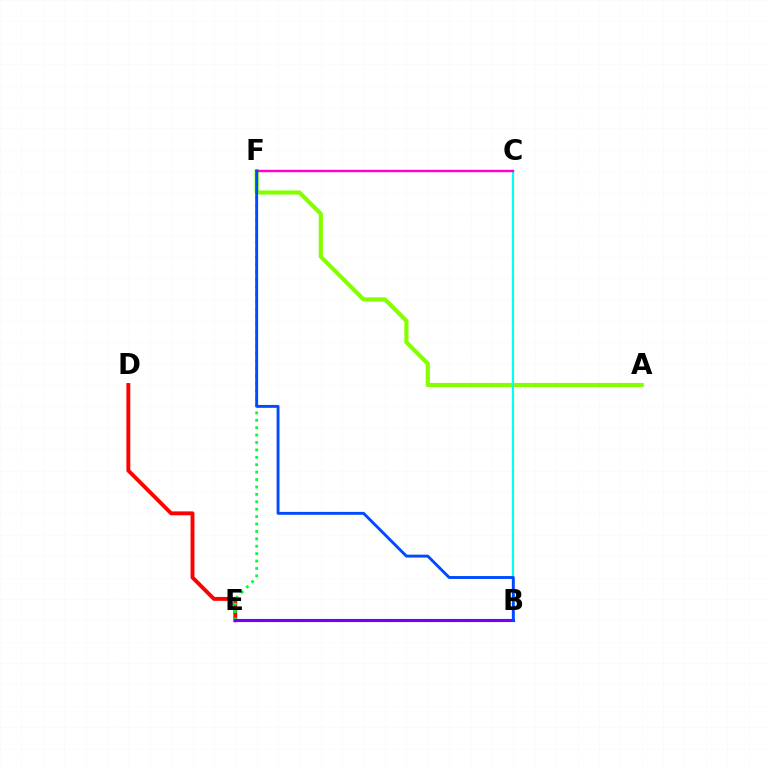{('A', 'F'): [{'color': '#84ff00', 'line_style': 'solid', 'thickness': 2.99}], ('B', 'C'): [{'color': '#ffbd00', 'line_style': 'solid', 'thickness': 1.56}, {'color': '#00fff6', 'line_style': 'solid', 'thickness': 1.51}], ('C', 'F'): [{'color': '#ff00cf', 'line_style': 'solid', 'thickness': 1.75}], ('D', 'E'): [{'color': '#ff0000', 'line_style': 'solid', 'thickness': 2.8}], ('E', 'F'): [{'color': '#00ff39', 'line_style': 'dotted', 'thickness': 2.01}], ('B', 'E'): [{'color': '#7200ff', 'line_style': 'solid', 'thickness': 2.25}], ('B', 'F'): [{'color': '#004bff', 'line_style': 'solid', 'thickness': 2.08}]}